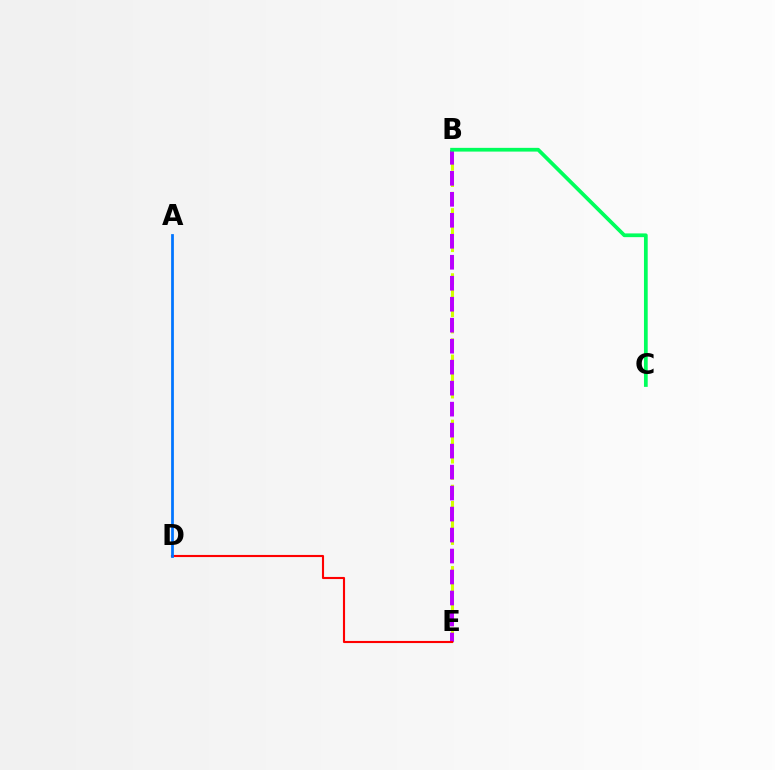{('B', 'E'): [{'color': '#d1ff00', 'line_style': 'dashed', 'thickness': 2.21}, {'color': '#b900ff', 'line_style': 'dashed', 'thickness': 2.85}], ('D', 'E'): [{'color': '#ff0000', 'line_style': 'solid', 'thickness': 1.53}], ('A', 'D'): [{'color': '#0074ff', 'line_style': 'solid', 'thickness': 1.99}], ('B', 'C'): [{'color': '#00ff5c', 'line_style': 'solid', 'thickness': 2.69}]}